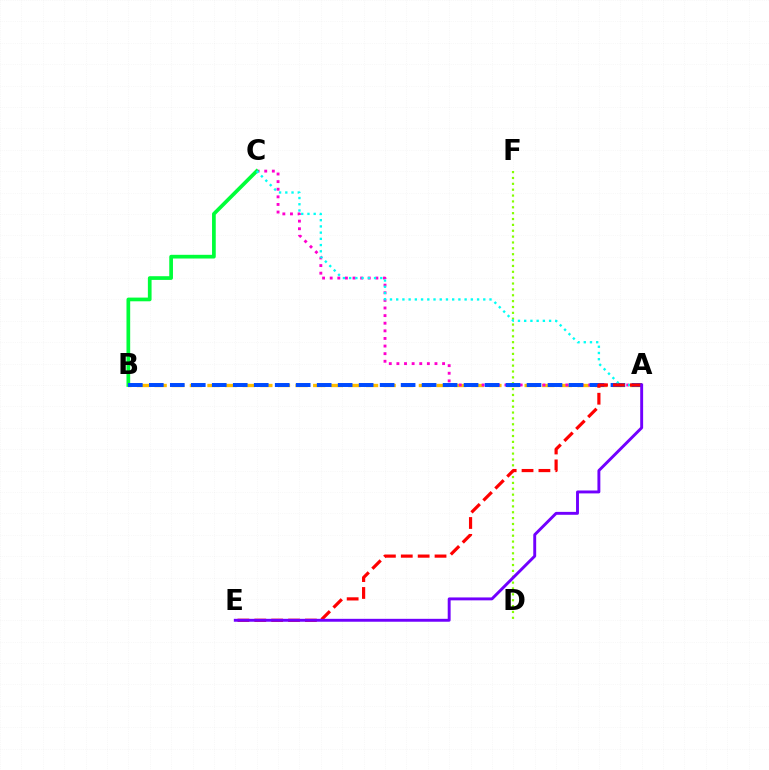{('A', 'B'): [{'color': '#ffbd00', 'line_style': 'dashed', 'thickness': 2.39}, {'color': '#004bff', 'line_style': 'dashed', 'thickness': 2.85}], ('A', 'C'): [{'color': '#ff00cf', 'line_style': 'dotted', 'thickness': 2.07}, {'color': '#00fff6', 'line_style': 'dotted', 'thickness': 1.69}], ('B', 'C'): [{'color': '#00ff39', 'line_style': 'solid', 'thickness': 2.67}], ('D', 'F'): [{'color': '#84ff00', 'line_style': 'dotted', 'thickness': 1.59}], ('A', 'E'): [{'color': '#ff0000', 'line_style': 'dashed', 'thickness': 2.29}, {'color': '#7200ff', 'line_style': 'solid', 'thickness': 2.1}]}